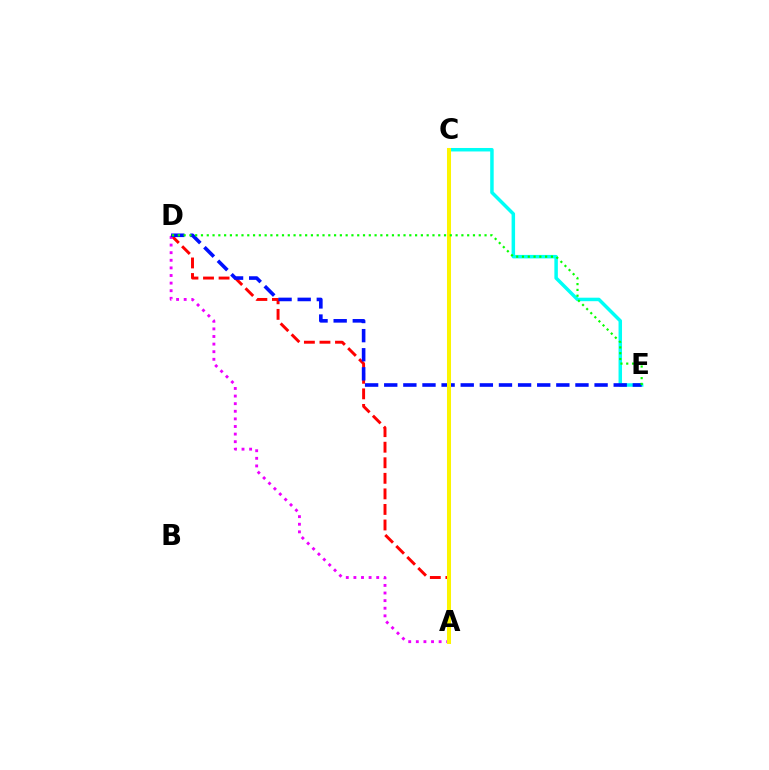{('A', 'D'): [{'color': '#ff0000', 'line_style': 'dashed', 'thickness': 2.11}, {'color': '#ee00ff', 'line_style': 'dotted', 'thickness': 2.07}], ('C', 'E'): [{'color': '#00fff6', 'line_style': 'solid', 'thickness': 2.51}], ('D', 'E'): [{'color': '#0010ff', 'line_style': 'dashed', 'thickness': 2.6}, {'color': '#08ff00', 'line_style': 'dotted', 'thickness': 1.57}], ('A', 'C'): [{'color': '#fcf500', 'line_style': 'solid', 'thickness': 2.89}]}